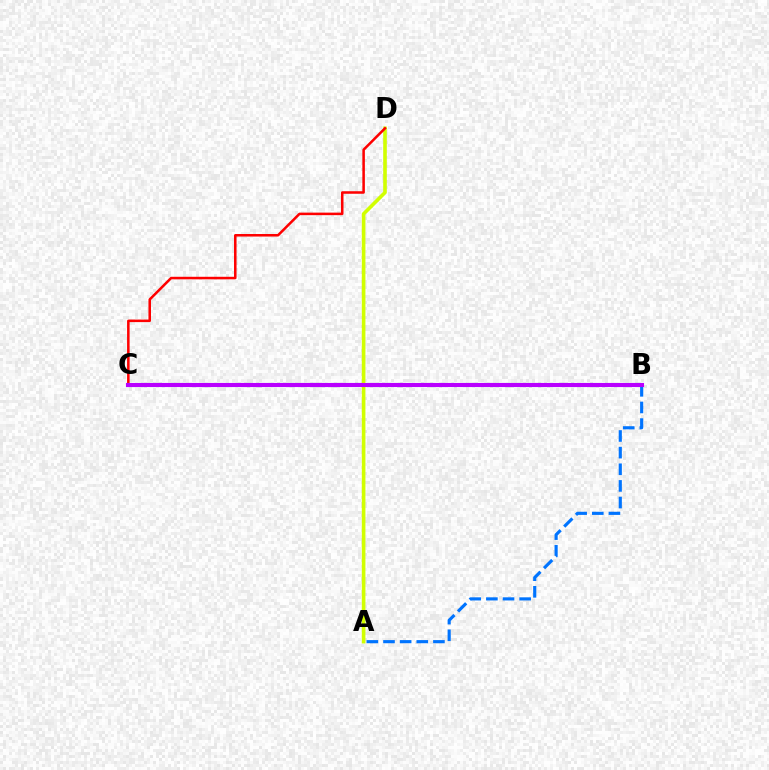{('A', 'D'): [{'color': '#d1ff00', 'line_style': 'solid', 'thickness': 2.6}], ('C', 'D'): [{'color': '#ff0000', 'line_style': 'solid', 'thickness': 1.82}], ('B', 'C'): [{'color': '#00ff5c', 'line_style': 'dotted', 'thickness': 2.93}, {'color': '#b900ff', 'line_style': 'solid', 'thickness': 2.95}], ('A', 'B'): [{'color': '#0074ff', 'line_style': 'dashed', 'thickness': 2.26}]}